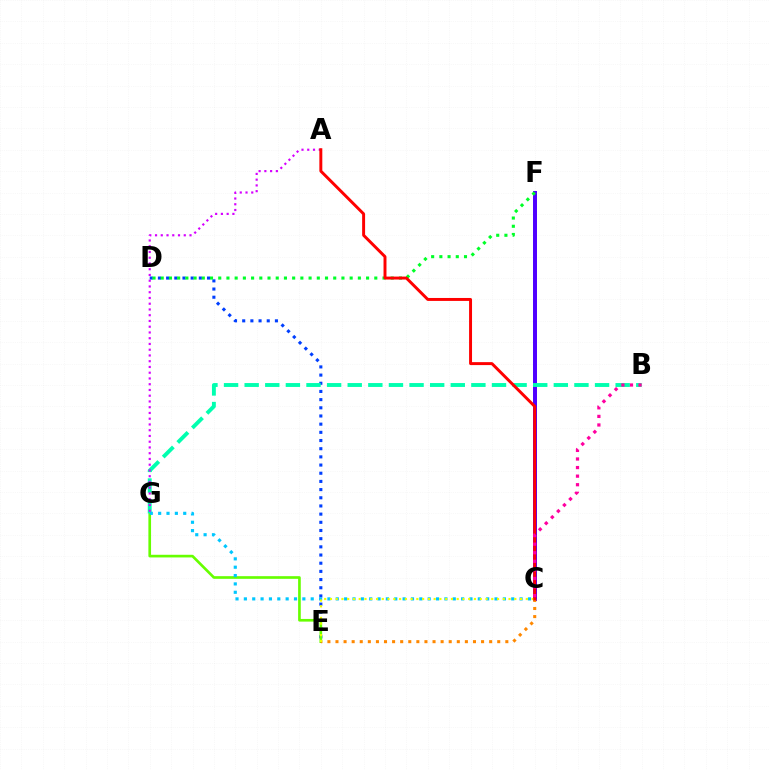{('D', 'E'): [{'color': '#003fff', 'line_style': 'dotted', 'thickness': 2.22}], ('C', 'F'): [{'color': '#4f00ff', 'line_style': 'solid', 'thickness': 2.86}], ('E', 'G'): [{'color': '#66ff00', 'line_style': 'solid', 'thickness': 1.92}], ('B', 'G'): [{'color': '#00ffaf', 'line_style': 'dashed', 'thickness': 2.8}], ('C', 'E'): [{'color': '#ff8800', 'line_style': 'dotted', 'thickness': 2.2}, {'color': '#eeff00', 'line_style': 'dotted', 'thickness': 1.57}], ('C', 'G'): [{'color': '#00c7ff', 'line_style': 'dotted', 'thickness': 2.27}], ('D', 'F'): [{'color': '#00ff27', 'line_style': 'dotted', 'thickness': 2.23}], ('A', 'G'): [{'color': '#d600ff', 'line_style': 'dotted', 'thickness': 1.56}], ('A', 'C'): [{'color': '#ff0000', 'line_style': 'solid', 'thickness': 2.12}], ('B', 'C'): [{'color': '#ff00a0', 'line_style': 'dotted', 'thickness': 2.33}]}